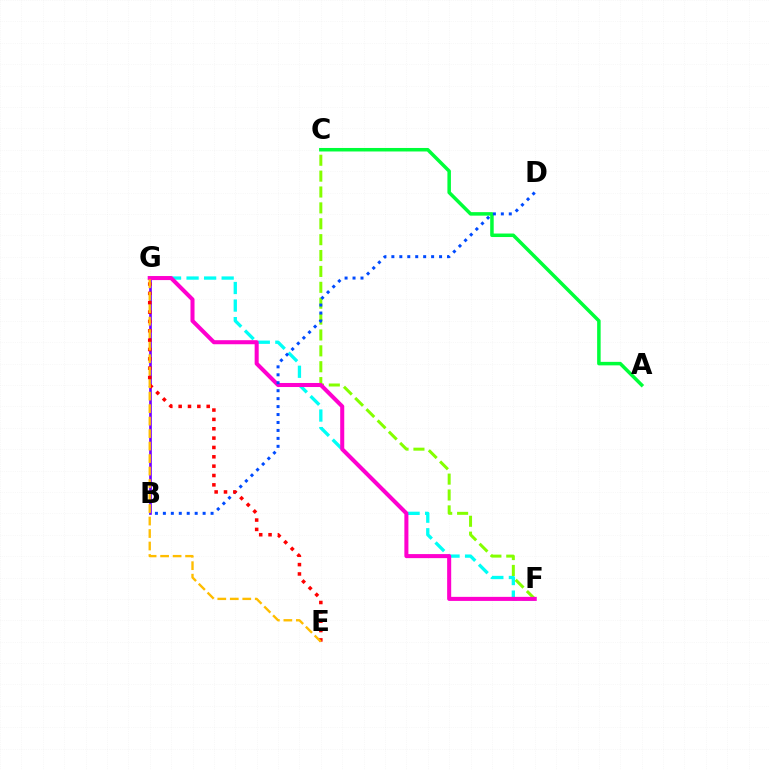{('F', 'G'): [{'color': '#00fff6', 'line_style': 'dashed', 'thickness': 2.38}, {'color': '#ff00cf', 'line_style': 'solid', 'thickness': 2.91}], ('C', 'F'): [{'color': '#84ff00', 'line_style': 'dashed', 'thickness': 2.16}], ('B', 'G'): [{'color': '#7200ff', 'line_style': 'solid', 'thickness': 1.91}], ('A', 'C'): [{'color': '#00ff39', 'line_style': 'solid', 'thickness': 2.53}], ('B', 'D'): [{'color': '#004bff', 'line_style': 'dotted', 'thickness': 2.16}], ('E', 'G'): [{'color': '#ff0000', 'line_style': 'dotted', 'thickness': 2.54}, {'color': '#ffbd00', 'line_style': 'dashed', 'thickness': 1.7}]}